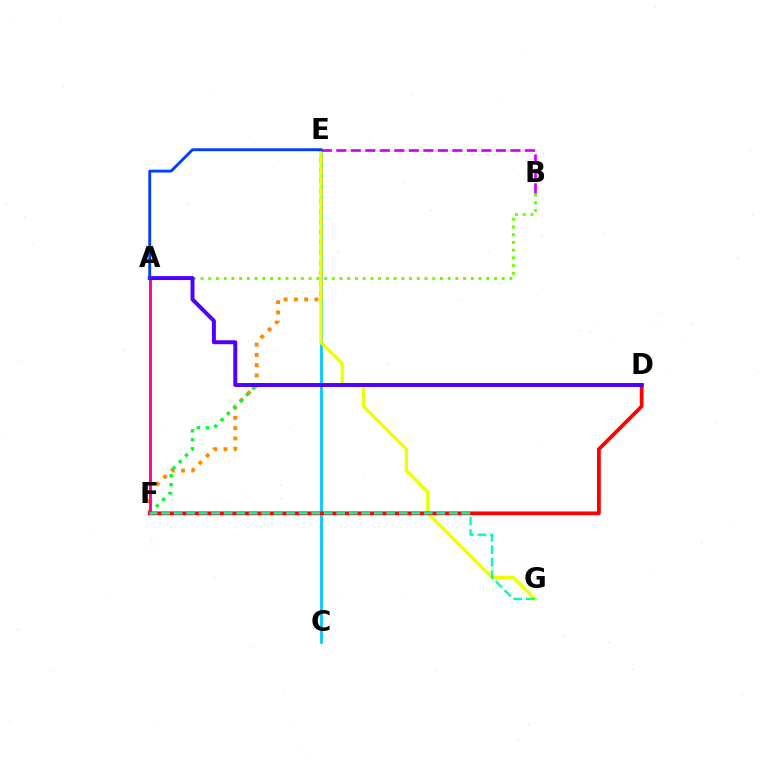{('C', 'E'): [{'color': '#00c7ff', 'line_style': 'solid', 'thickness': 1.98}], ('E', 'F'): [{'color': '#ff8800', 'line_style': 'dotted', 'thickness': 2.79}], ('E', 'G'): [{'color': '#eeff00', 'line_style': 'solid', 'thickness': 2.36}], ('A', 'B'): [{'color': '#66ff00', 'line_style': 'dotted', 'thickness': 2.1}], ('D', 'F'): [{'color': '#ff0000', 'line_style': 'solid', 'thickness': 2.72}, {'color': '#00ff27', 'line_style': 'dotted', 'thickness': 2.43}], ('B', 'E'): [{'color': '#d600ff', 'line_style': 'dashed', 'thickness': 1.97}], ('A', 'F'): [{'color': '#ff00a0', 'line_style': 'solid', 'thickness': 2.07}], ('A', 'D'): [{'color': '#4f00ff', 'line_style': 'solid', 'thickness': 2.85}], ('A', 'E'): [{'color': '#003fff', 'line_style': 'solid', 'thickness': 2.06}], ('F', 'G'): [{'color': '#00ffaf', 'line_style': 'dashed', 'thickness': 1.7}]}